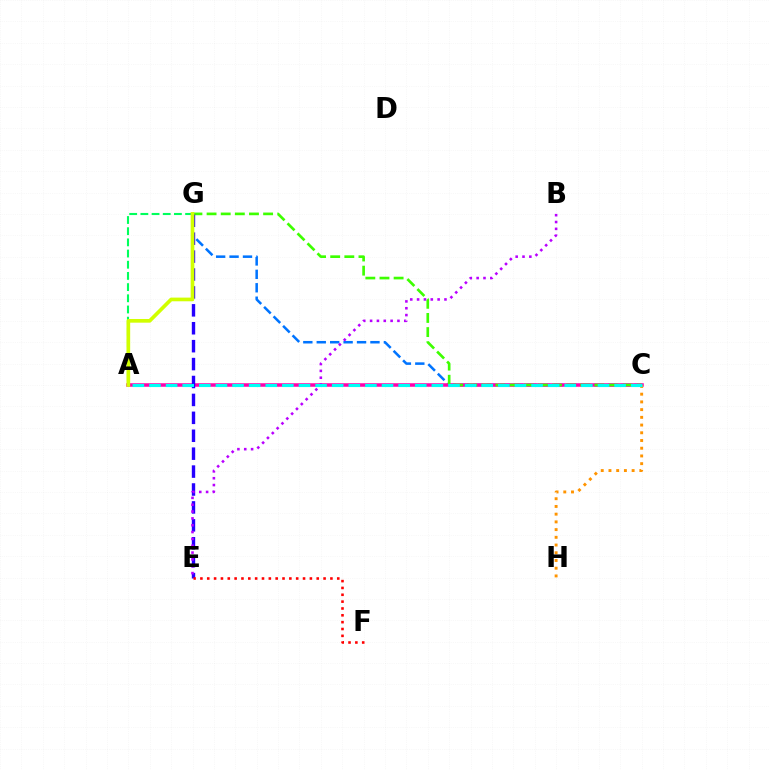{('C', 'G'): [{'color': '#0074ff', 'line_style': 'dashed', 'thickness': 1.82}, {'color': '#3dff00', 'line_style': 'dashed', 'thickness': 1.92}], ('A', 'C'): [{'color': '#ff00ac', 'line_style': 'solid', 'thickness': 2.53}, {'color': '#00fff6', 'line_style': 'dashed', 'thickness': 2.26}], ('C', 'H'): [{'color': '#ff9400', 'line_style': 'dotted', 'thickness': 2.1}], ('E', 'G'): [{'color': '#2500ff', 'line_style': 'dashed', 'thickness': 2.43}], ('A', 'G'): [{'color': '#00ff5c', 'line_style': 'dashed', 'thickness': 1.52}, {'color': '#d1ff00', 'line_style': 'solid', 'thickness': 2.65}], ('E', 'F'): [{'color': '#ff0000', 'line_style': 'dotted', 'thickness': 1.86}], ('B', 'E'): [{'color': '#b900ff', 'line_style': 'dotted', 'thickness': 1.86}]}